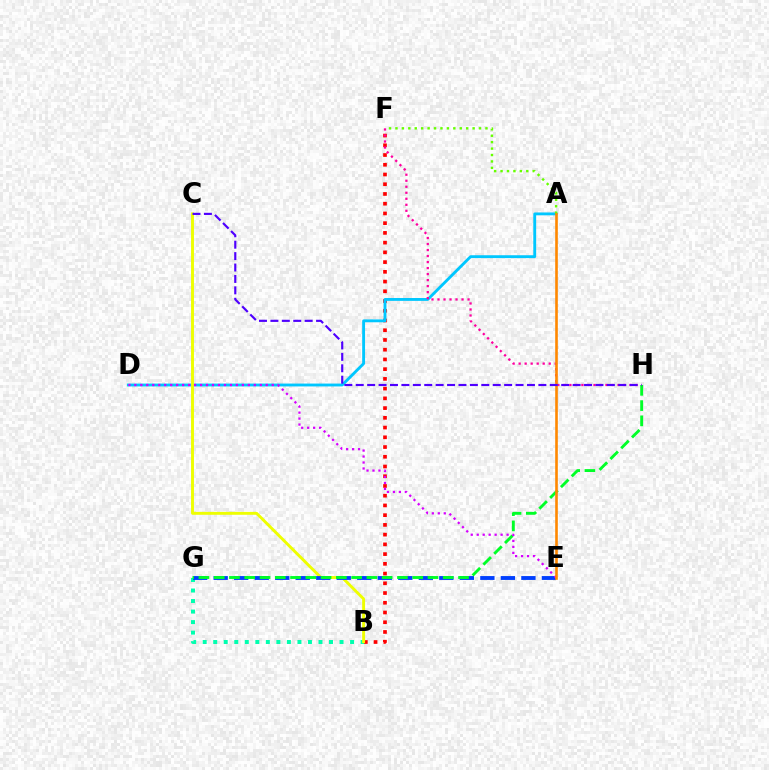{('B', 'G'): [{'color': '#00ffaf', 'line_style': 'dotted', 'thickness': 2.86}], ('B', 'F'): [{'color': '#ff0000', 'line_style': 'dotted', 'thickness': 2.64}], ('A', 'D'): [{'color': '#00c7ff', 'line_style': 'solid', 'thickness': 2.06}], ('B', 'C'): [{'color': '#eeff00', 'line_style': 'solid', 'thickness': 2.09}], ('E', 'G'): [{'color': '#003fff', 'line_style': 'dashed', 'thickness': 2.79}], ('G', 'H'): [{'color': '#00ff27', 'line_style': 'dashed', 'thickness': 2.07}], ('D', 'E'): [{'color': '#d600ff', 'line_style': 'dotted', 'thickness': 1.62}], ('A', 'F'): [{'color': '#66ff00', 'line_style': 'dotted', 'thickness': 1.75}], ('F', 'H'): [{'color': '#ff00a0', 'line_style': 'dotted', 'thickness': 1.63}], ('A', 'E'): [{'color': '#ff8800', 'line_style': 'solid', 'thickness': 1.88}], ('C', 'H'): [{'color': '#4f00ff', 'line_style': 'dashed', 'thickness': 1.55}]}